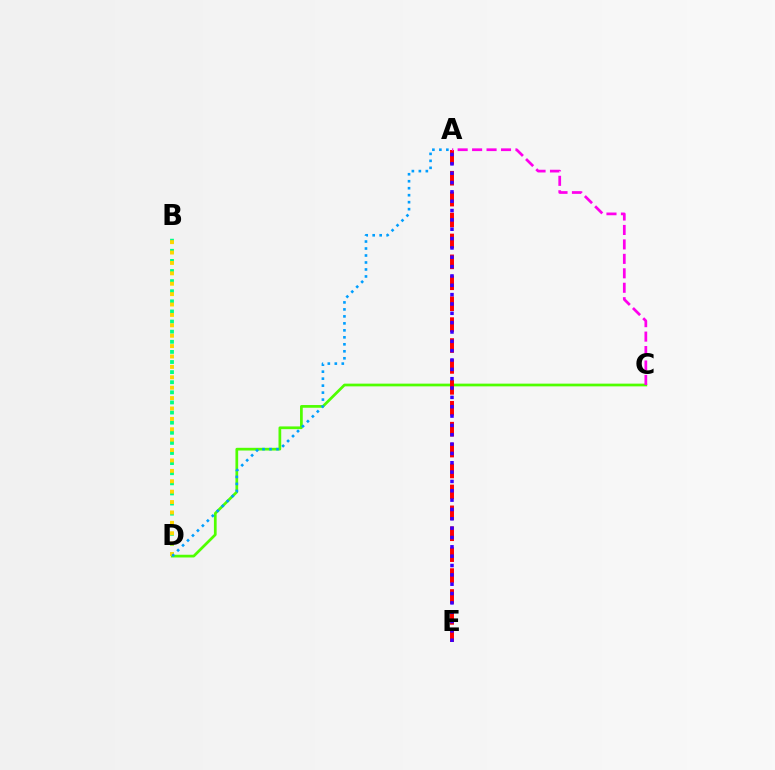{('C', 'D'): [{'color': '#4fff00', 'line_style': 'solid', 'thickness': 1.96}], ('A', 'E'): [{'color': '#ff0000', 'line_style': 'dashed', 'thickness': 2.84}, {'color': '#3700ff', 'line_style': 'dotted', 'thickness': 2.54}], ('A', 'C'): [{'color': '#ff00ed', 'line_style': 'dashed', 'thickness': 1.96}], ('B', 'D'): [{'color': '#00ff86', 'line_style': 'dotted', 'thickness': 2.75}, {'color': '#ffd500', 'line_style': 'dotted', 'thickness': 2.82}], ('A', 'D'): [{'color': '#009eff', 'line_style': 'dotted', 'thickness': 1.9}]}